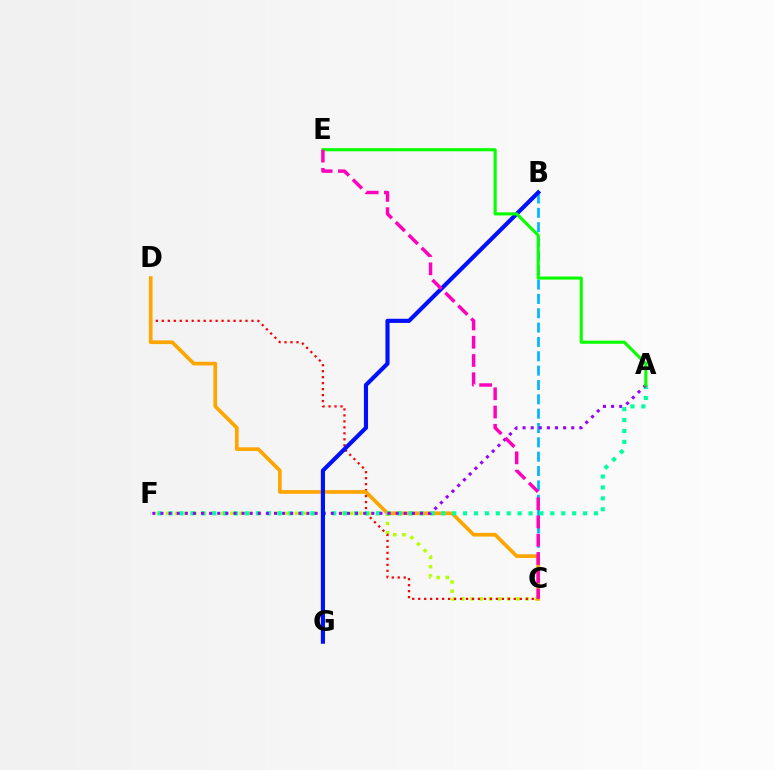{('B', 'C'): [{'color': '#00b5ff', 'line_style': 'dashed', 'thickness': 1.95}], ('C', 'F'): [{'color': '#b3ff00', 'line_style': 'dotted', 'thickness': 2.5}], ('C', 'D'): [{'color': '#ff0000', 'line_style': 'dotted', 'thickness': 1.62}, {'color': '#ffa500', 'line_style': 'solid', 'thickness': 2.66}], ('A', 'F'): [{'color': '#00ff9d', 'line_style': 'dotted', 'thickness': 2.96}, {'color': '#9b00ff', 'line_style': 'dotted', 'thickness': 2.2}], ('B', 'G'): [{'color': '#0010ff', 'line_style': 'solid', 'thickness': 2.98}], ('A', 'E'): [{'color': '#08ff00', 'line_style': 'solid', 'thickness': 2.23}], ('C', 'E'): [{'color': '#ff00bd', 'line_style': 'dashed', 'thickness': 2.48}]}